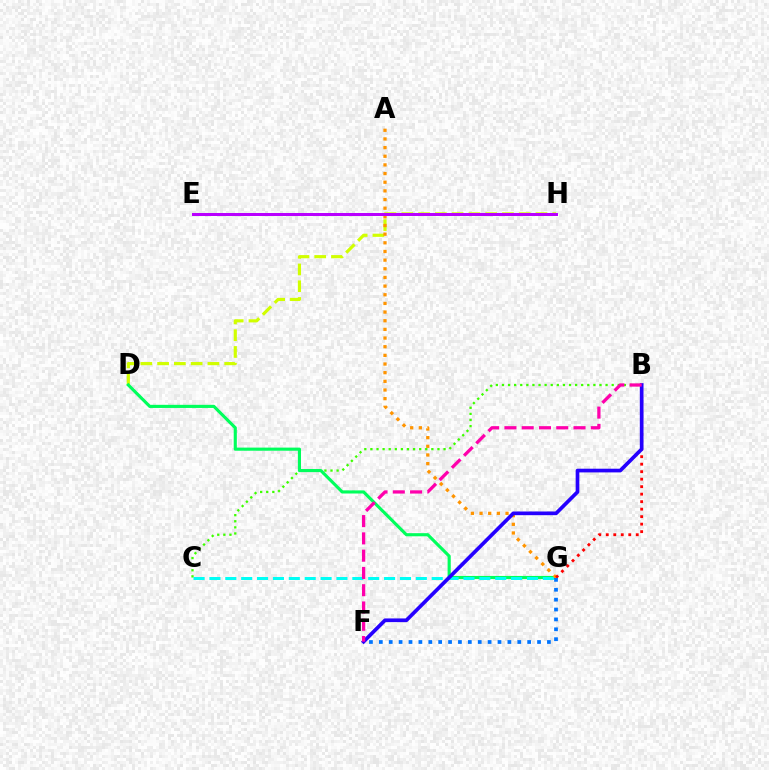{('D', 'H'): [{'color': '#d1ff00', 'line_style': 'dashed', 'thickness': 2.28}], ('B', 'C'): [{'color': '#3dff00', 'line_style': 'dotted', 'thickness': 1.66}], ('D', 'G'): [{'color': '#00ff5c', 'line_style': 'solid', 'thickness': 2.25}], ('A', 'G'): [{'color': '#ff9400', 'line_style': 'dotted', 'thickness': 2.35}], ('C', 'G'): [{'color': '#00fff6', 'line_style': 'dashed', 'thickness': 2.16}], ('B', 'G'): [{'color': '#ff0000', 'line_style': 'dotted', 'thickness': 2.04}], ('E', 'H'): [{'color': '#b900ff', 'line_style': 'solid', 'thickness': 2.16}], ('B', 'F'): [{'color': '#2500ff', 'line_style': 'solid', 'thickness': 2.66}, {'color': '#ff00ac', 'line_style': 'dashed', 'thickness': 2.35}], ('F', 'G'): [{'color': '#0074ff', 'line_style': 'dotted', 'thickness': 2.69}]}